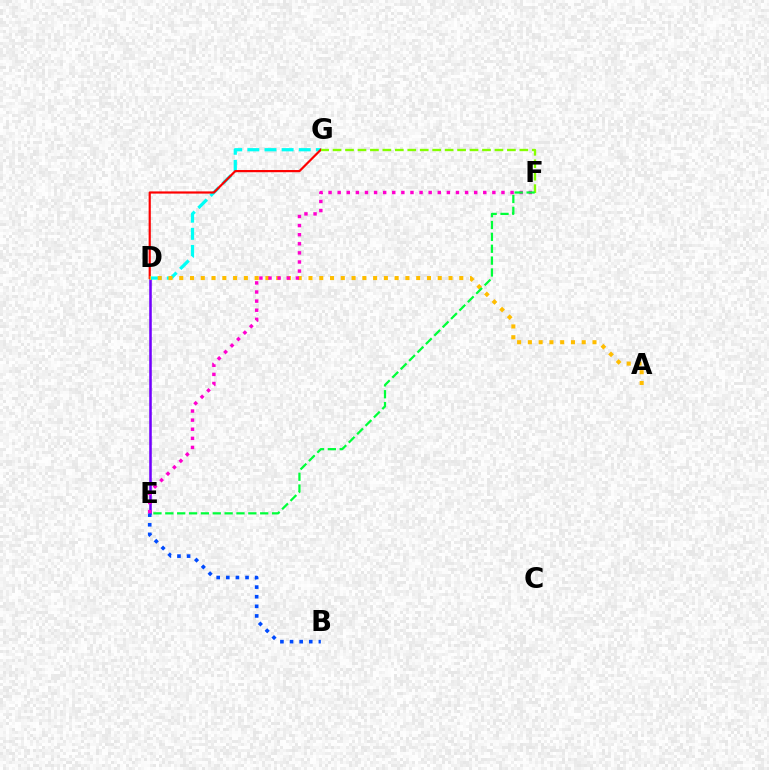{('D', 'E'): [{'color': '#7200ff', 'line_style': 'solid', 'thickness': 1.84}], ('D', 'G'): [{'color': '#00fff6', 'line_style': 'dashed', 'thickness': 2.33}, {'color': '#ff0000', 'line_style': 'solid', 'thickness': 1.58}], ('A', 'D'): [{'color': '#ffbd00', 'line_style': 'dotted', 'thickness': 2.93}], ('F', 'G'): [{'color': '#84ff00', 'line_style': 'dashed', 'thickness': 1.69}], ('B', 'E'): [{'color': '#004bff', 'line_style': 'dotted', 'thickness': 2.61}], ('E', 'F'): [{'color': '#ff00cf', 'line_style': 'dotted', 'thickness': 2.47}, {'color': '#00ff39', 'line_style': 'dashed', 'thickness': 1.61}]}